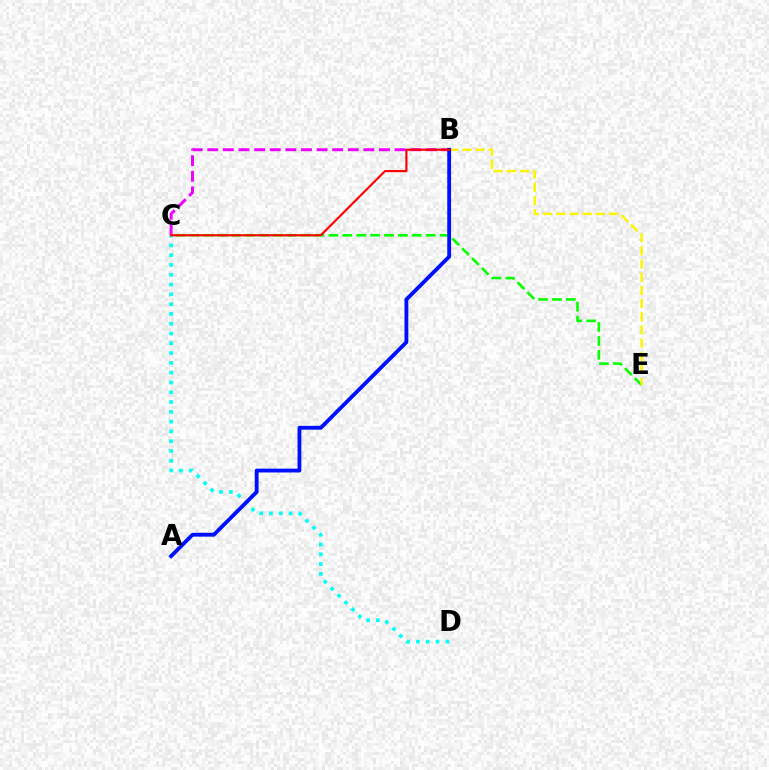{('C', 'E'): [{'color': '#08ff00', 'line_style': 'dashed', 'thickness': 1.89}], ('C', 'D'): [{'color': '#00fff6', 'line_style': 'dotted', 'thickness': 2.66}], ('B', 'C'): [{'color': '#ee00ff', 'line_style': 'dashed', 'thickness': 2.12}, {'color': '#ff0000', 'line_style': 'solid', 'thickness': 1.55}], ('B', 'E'): [{'color': '#fcf500', 'line_style': 'dashed', 'thickness': 1.79}], ('A', 'B'): [{'color': '#0010ff', 'line_style': 'solid', 'thickness': 2.77}]}